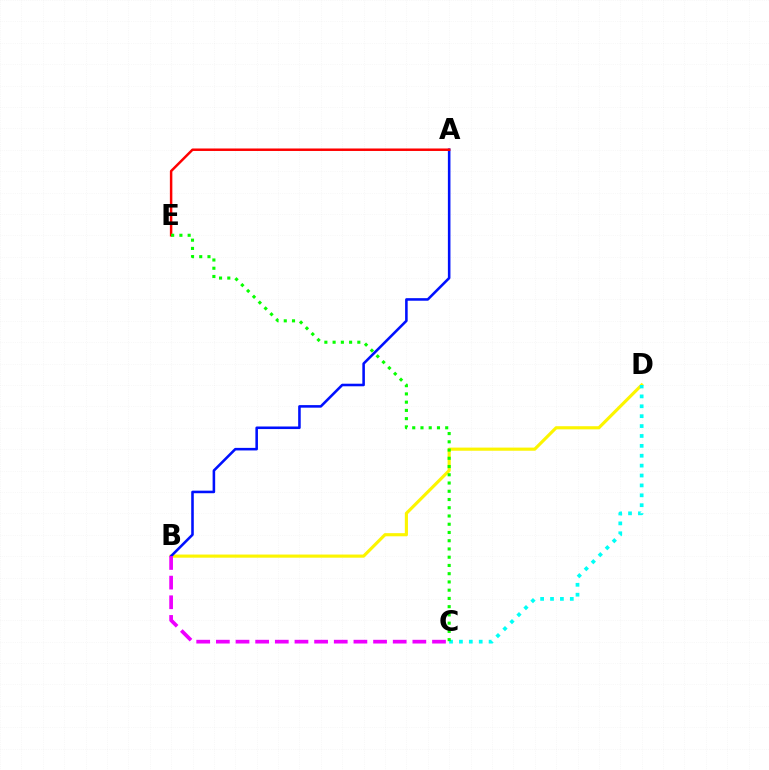{('B', 'D'): [{'color': '#fcf500', 'line_style': 'solid', 'thickness': 2.26}], ('A', 'B'): [{'color': '#0010ff', 'line_style': 'solid', 'thickness': 1.85}], ('A', 'E'): [{'color': '#ff0000', 'line_style': 'solid', 'thickness': 1.79}], ('C', 'D'): [{'color': '#00fff6', 'line_style': 'dotted', 'thickness': 2.69}], ('C', 'E'): [{'color': '#08ff00', 'line_style': 'dotted', 'thickness': 2.24}], ('B', 'C'): [{'color': '#ee00ff', 'line_style': 'dashed', 'thickness': 2.67}]}